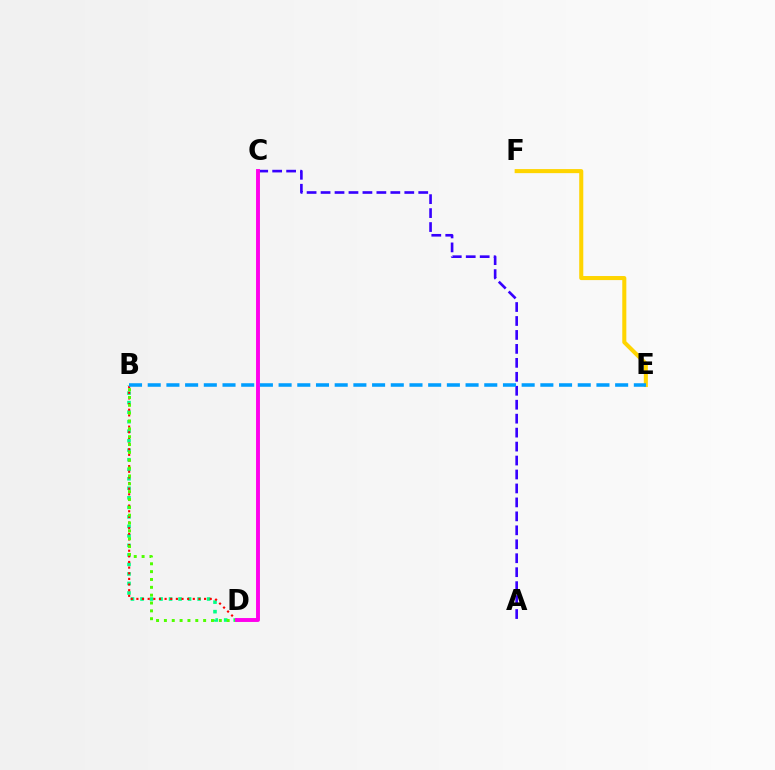{('B', 'D'): [{'color': '#00ff86', 'line_style': 'dotted', 'thickness': 2.59}, {'color': '#ff0000', 'line_style': 'dotted', 'thickness': 1.53}, {'color': '#4fff00', 'line_style': 'dotted', 'thickness': 2.13}], ('A', 'C'): [{'color': '#3700ff', 'line_style': 'dashed', 'thickness': 1.9}], ('C', 'D'): [{'color': '#ff00ed', 'line_style': 'solid', 'thickness': 2.82}], ('E', 'F'): [{'color': '#ffd500', 'line_style': 'solid', 'thickness': 2.92}], ('B', 'E'): [{'color': '#009eff', 'line_style': 'dashed', 'thickness': 2.54}]}